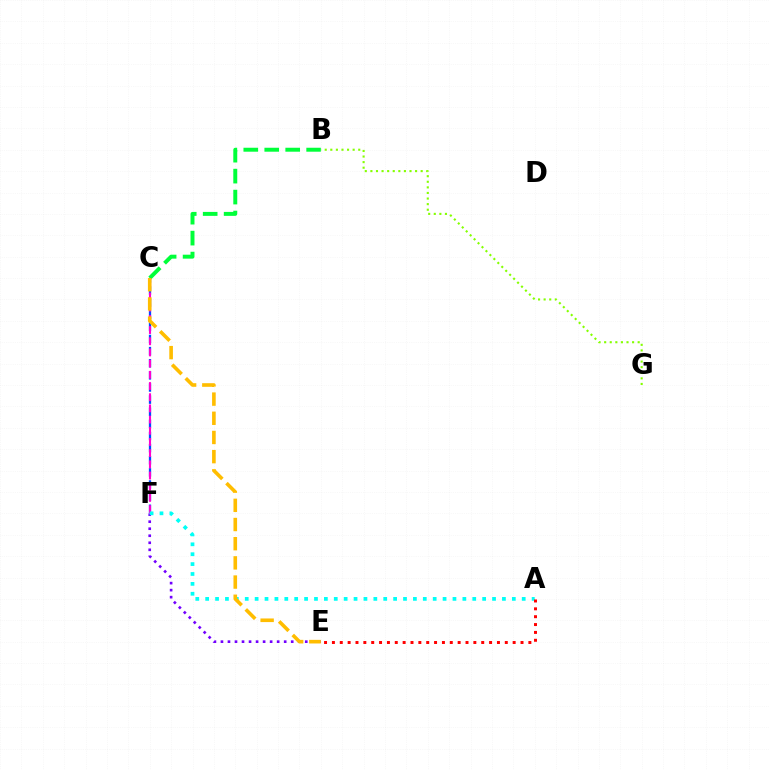{('E', 'F'): [{'color': '#7200ff', 'line_style': 'dotted', 'thickness': 1.91}], ('C', 'F'): [{'color': '#004bff', 'line_style': 'dashed', 'thickness': 1.65}, {'color': '#ff00cf', 'line_style': 'dashed', 'thickness': 1.52}], ('B', 'G'): [{'color': '#84ff00', 'line_style': 'dotted', 'thickness': 1.52}], ('A', 'F'): [{'color': '#00fff6', 'line_style': 'dotted', 'thickness': 2.69}], ('A', 'E'): [{'color': '#ff0000', 'line_style': 'dotted', 'thickness': 2.14}], ('B', 'C'): [{'color': '#00ff39', 'line_style': 'dashed', 'thickness': 2.85}], ('C', 'E'): [{'color': '#ffbd00', 'line_style': 'dashed', 'thickness': 2.61}]}